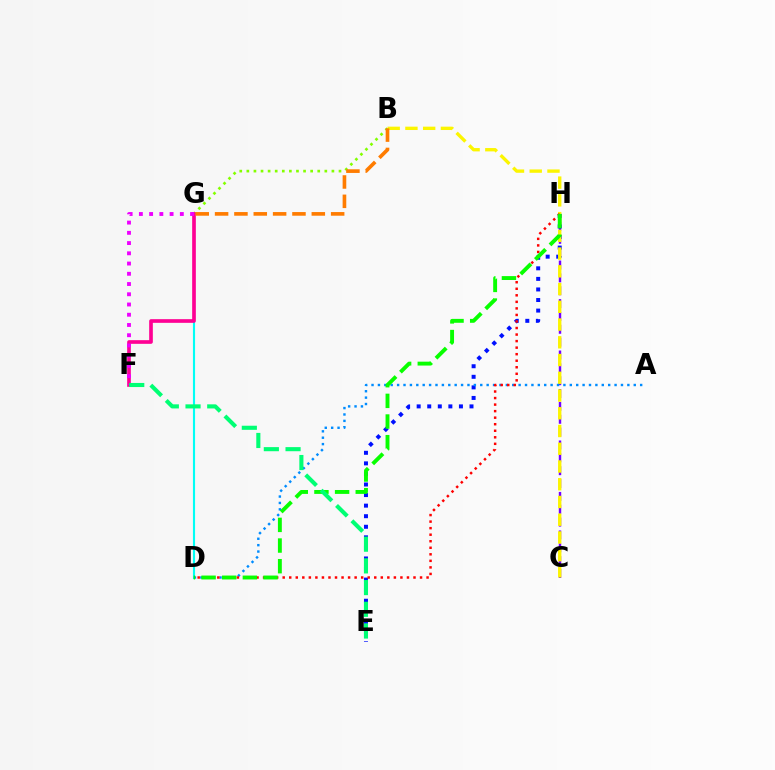{('C', 'H'): [{'color': '#7200ff', 'line_style': 'dashed', 'thickness': 1.75}], ('D', 'G'): [{'color': '#00fff6', 'line_style': 'solid', 'thickness': 1.53}], ('B', 'G'): [{'color': '#84ff00', 'line_style': 'dotted', 'thickness': 1.93}, {'color': '#ff7c00', 'line_style': 'dashed', 'thickness': 2.63}], ('E', 'H'): [{'color': '#0010ff', 'line_style': 'dotted', 'thickness': 2.87}], ('F', 'G'): [{'color': '#ff0094', 'line_style': 'solid', 'thickness': 2.64}, {'color': '#ee00ff', 'line_style': 'dotted', 'thickness': 2.78}], ('B', 'C'): [{'color': '#fcf500', 'line_style': 'dashed', 'thickness': 2.41}], ('A', 'D'): [{'color': '#008cff', 'line_style': 'dotted', 'thickness': 1.74}], ('D', 'H'): [{'color': '#ff0000', 'line_style': 'dotted', 'thickness': 1.78}, {'color': '#08ff00', 'line_style': 'dashed', 'thickness': 2.81}], ('E', 'F'): [{'color': '#00ff74', 'line_style': 'dashed', 'thickness': 2.95}]}